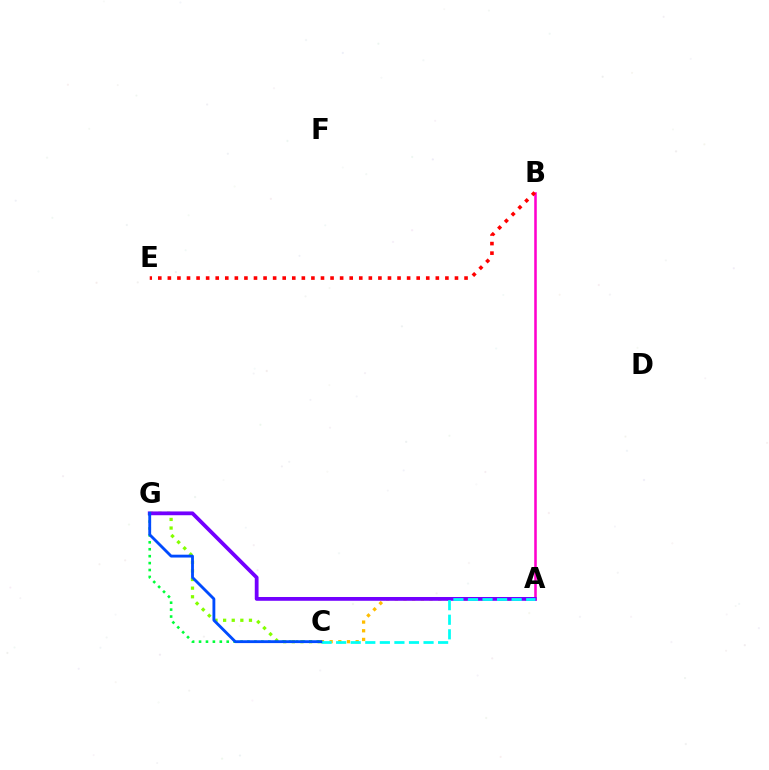{('A', 'B'): [{'color': '#ff00cf', 'line_style': 'solid', 'thickness': 1.84}], ('A', 'C'): [{'color': '#ffbd00', 'line_style': 'dotted', 'thickness': 2.36}, {'color': '#00fff6', 'line_style': 'dashed', 'thickness': 1.98}], ('C', 'G'): [{'color': '#84ff00', 'line_style': 'dotted', 'thickness': 2.34}, {'color': '#00ff39', 'line_style': 'dotted', 'thickness': 1.88}, {'color': '#004bff', 'line_style': 'solid', 'thickness': 2.05}], ('B', 'E'): [{'color': '#ff0000', 'line_style': 'dotted', 'thickness': 2.6}], ('A', 'G'): [{'color': '#7200ff', 'line_style': 'solid', 'thickness': 2.72}]}